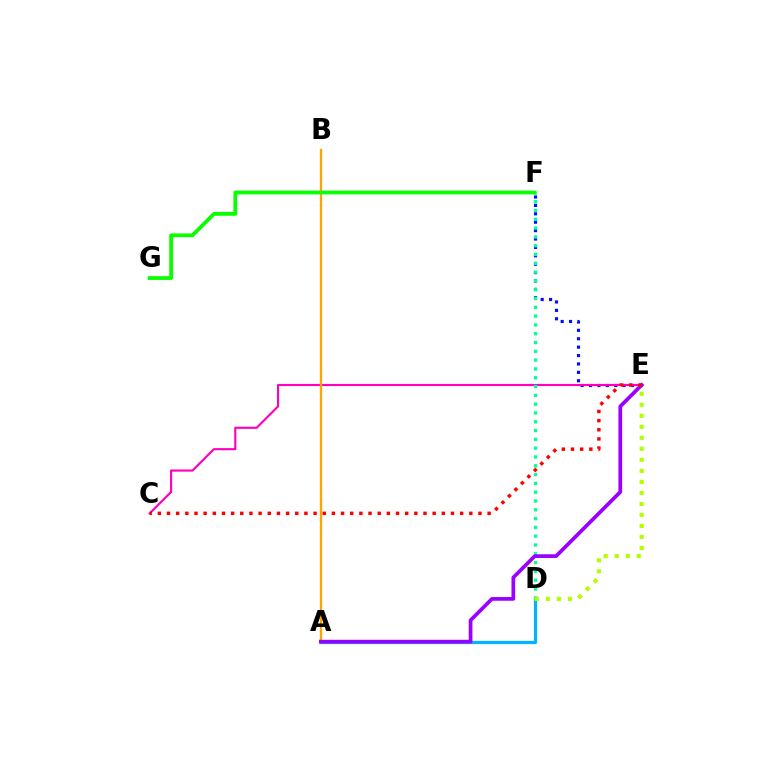{('E', 'F'): [{'color': '#0010ff', 'line_style': 'dotted', 'thickness': 2.28}], ('A', 'D'): [{'color': '#00b5ff', 'line_style': 'solid', 'thickness': 2.33}], ('C', 'E'): [{'color': '#ff00bd', 'line_style': 'solid', 'thickness': 1.54}, {'color': '#ff0000', 'line_style': 'dotted', 'thickness': 2.49}], ('D', 'F'): [{'color': '#00ff9d', 'line_style': 'dotted', 'thickness': 2.39}], ('A', 'B'): [{'color': '#ffa500', 'line_style': 'solid', 'thickness': 1.67}], ('F', 'G'): [{'color': '#08ff00', 'line_style': 'solid', 'thickness': 2.72}], ('D', 'E'): [{'color': '#b3ff00', 'line_style': 'dotted', 'thickness': 2.99}], ('A', 'E'): [{'color': '#9b00ff', 'line_style': 'solid', 'thickness': 2.68}]}